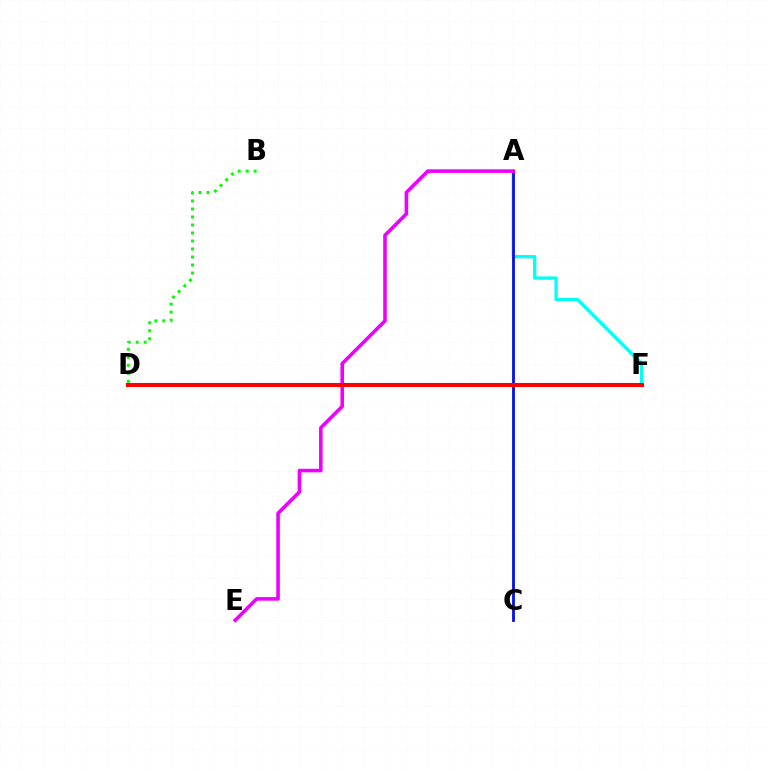{('A', 'F'): [{'color': '#00fff6', 'line_style': 'solid', 'thickness': 2.37}], ('A', 'C'): [{'color': '#fcf500', 'line_style': 'solid', 'thickness': 2.02}, {'color': '#0010ff', 'line_style': 'solid', 'thickness': 2.01}], ('B', 'D'): [{'color': '#08ff00', 'line_style': 'dotted', 'thickness': 2.17}], ('A', 'E'): [{'color': '#ee00ff', 'line_style': 'solid', 'thickness': 2.58}], ('D', 'F'): [{'color': '#ff0000', 'line_style': 'solid', 'thickness': 2.93}]}